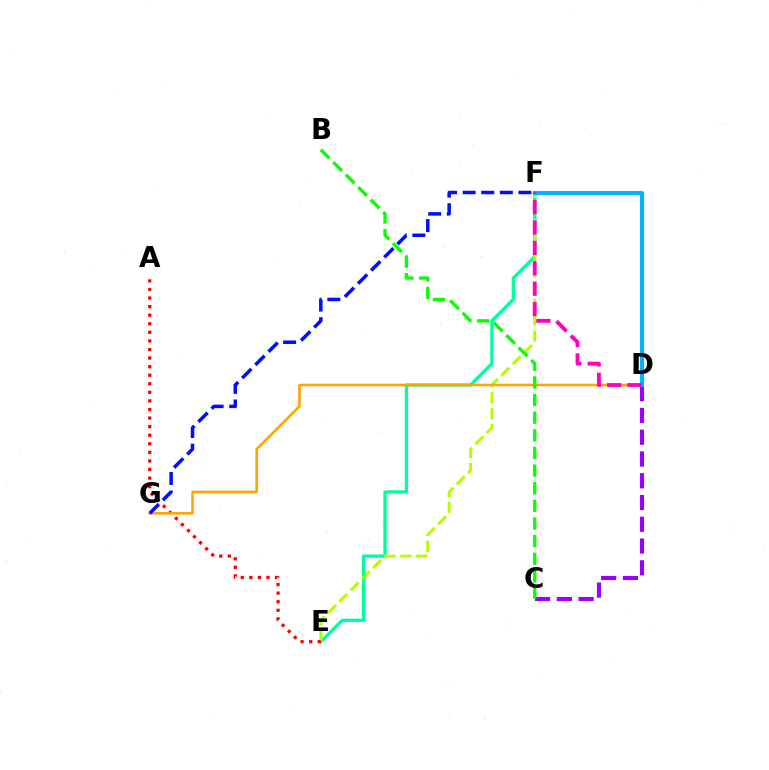{('E', 'F'): [{'color': '#00ff9d', 'line_style': 'solid', 'thickness': 2.38}, {'color': '#b3ff00', 'line_style': 'dashed', 'thickness': 2.16}], ('A', 'E'): [{'color': '#ff0000', 'line_style': 'dotted', 'thickness': 2.33}], ('C', 'D'): [{'color': '#9b00ff', 'line_style': 'dashed', 'thickness': 2.96}], ('D', 'G'): [{'color': '#ffa500', 'line_style': 'solid', 'thickness': 1.86}], ('D', 'F'): [{'color': '#00b5ff', 'line_style': 'solid', 'thickness': 2.93}, {'color': '#ff00bd', 'line_style': 'dashed', 'thickness': 2.77}], ('B', 'C'): [{'color': '#08ff00', 'line_style': 'dashed', 'thickness': 2.4}], ('F', 'G'): [{'color': '#0010ff', 'line_style': 'dashed', 'thickness': 2.53}]}